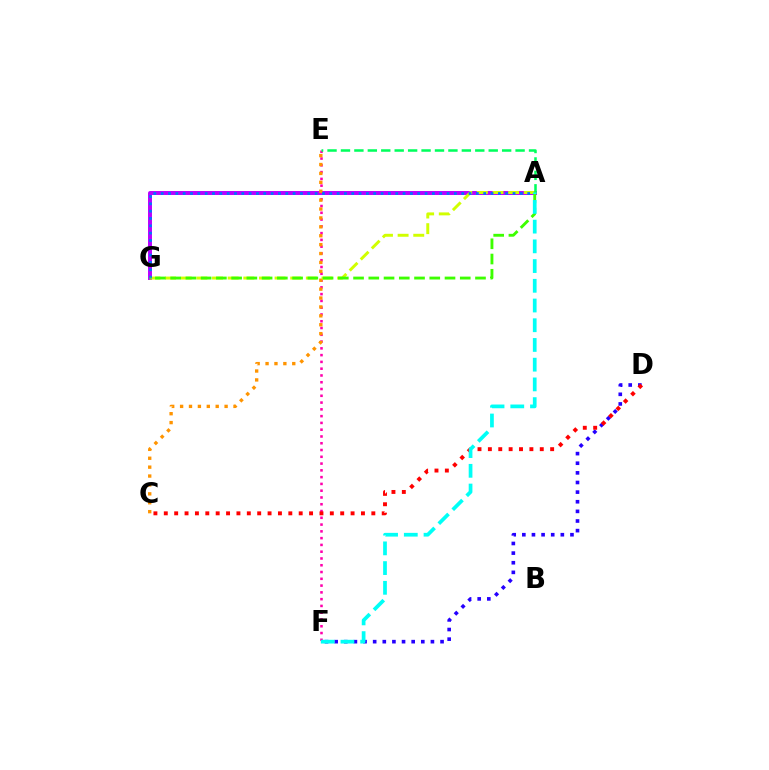{('D', 'F'): [{'color': '#2500ff', 'line_style': 'dotted', 'thickness': 2.62}], ('A', 'G'): [{'color': '#b900ff', 'line_style': 'solid', 'thickness': 2.84}, {'color': '#d1ff00', 'line_style': 'dashed', 'thickness': 2.12}, {'color': '#0074ff', 'line_style': 'dotted', 'thickness': 1.99}, {'color': '#3dff00', 'line_style': 'dashed', 'thickness': 2.07}], ('E', 'F'): [{'color': '#ff00ac', 'line_style': 'dotted', 'thickness': 1.84}], ('C', 'E'): [{'color': '#ff9400', 'line_style': 'dotted', 'thickness': 2.42}], ('C', 'D'): [{'color': '#ff0000', 'line_style': 'dotted', 'thickness': 2.82}], ('A', 'E'): [{'color': '#00ff5c', 'line_style': 'dashed', 'thickness': 1.82}], ('A', 'F'): [{'color': '#00fff6', 'line_style': 'dashed', 'thickness': 2.68}]}